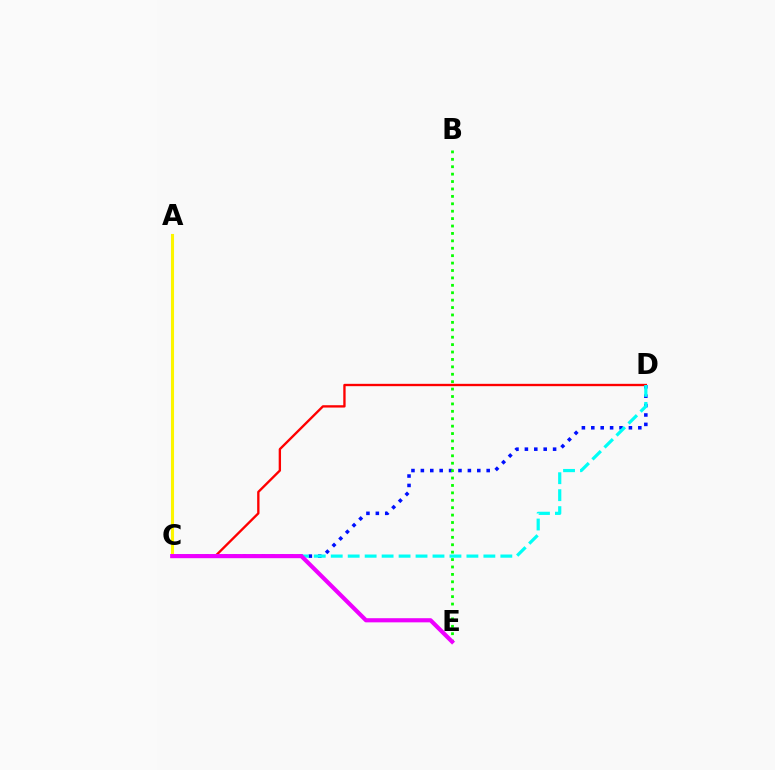{('A', 'C'): [{'color': '#fcf500', 'line_style': 'solid', 'thickness': 2.22}], ('C', 'D'): [{'color': '#0010ff', 'line_style': 'dotted', 'thickness': 2.55}, {'color': '#ff0000', 'line_style': 'solid', 'thickness': 1.69}, {'color': '#00fff6', 'line_style': 'dashed', 'thickness': 2.3}], ('B', 'E'): [{'color': '#08ff00', 'line_style': 'dotted', 'thickness': 2.01}], ('C', 'E'): [{'color': '#ee00ff', 'line_style': 'solid', 'thickness': 2.99}]}